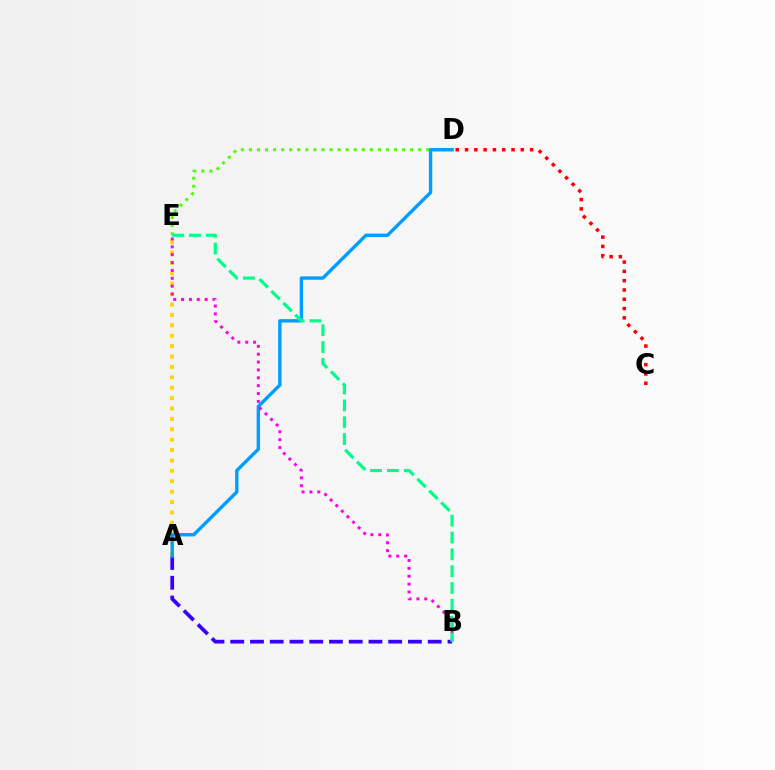{('A', 'B'): [{'color': '#3700ff', 'line_style': 'dashed', 'thickness': 2.68}], ('A', 'E'): [{'color': '#ffd500', 'line_style': 'dotted', 'thickness': 2.82}], ('C', 'D'): [{'color': '#ff0000', 'line_style': 'dotted', 'thickness': 2.53}], ('D', 'E'): [{'color': '#4fff00', 'line_style': 'dotted', 'thickness': 2.19}], ('A', 'D'): [{'color': '#009eff', 'line_style': 'solid', 'thickness': 2.44}], ('B', 'E'): [{'color': '#ff00ed', 'line_style': 'dotted', 'thickness': 2.14}, {'color': '#00ff86', 'line_style': 'dashed', 'thickness': 2.29}]}